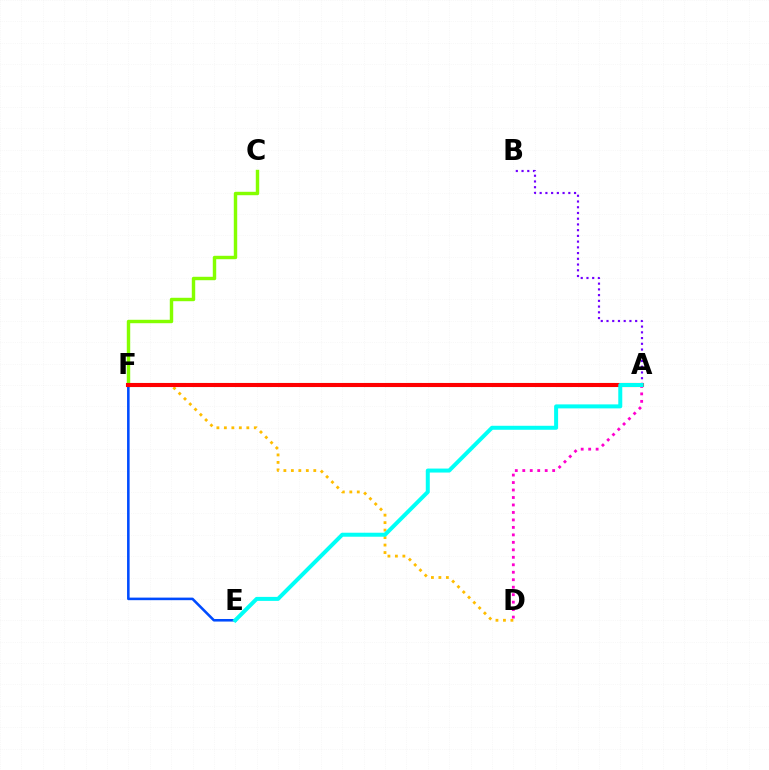{('A', 'F'): [{'color': '#00ff39', 'line_style': 'dashed', 'thickness': 2.91}, {'color': '#ff0000', 'line_style': 'solid', 'thickness': 2.94}], ('A', 'B'): [{'color': '#7200ff', 'line_style': 'dotted', 'thickness': 1.56}], ('D', 'F'): [{'color': '#ffbd00', 'line_style': 'dotted', 'thickness': 2.03}], ('C', 'F'): [{'color': '#84ff00', 'line_style': 'solid', 'thickness': 2.46}], ('E', 'F'): [{'color': '#004bff', 'line_style': 'solid', 'thickness': 1.85}], ('A', 'D'): [{'color': '#ff00cf', 'line_style': 'dotted', 'thickness': 2.03}], ('A', 'E'): [{'color': '#00fff6', 'line_style': 'solid', 'thickness': 2.88}]}